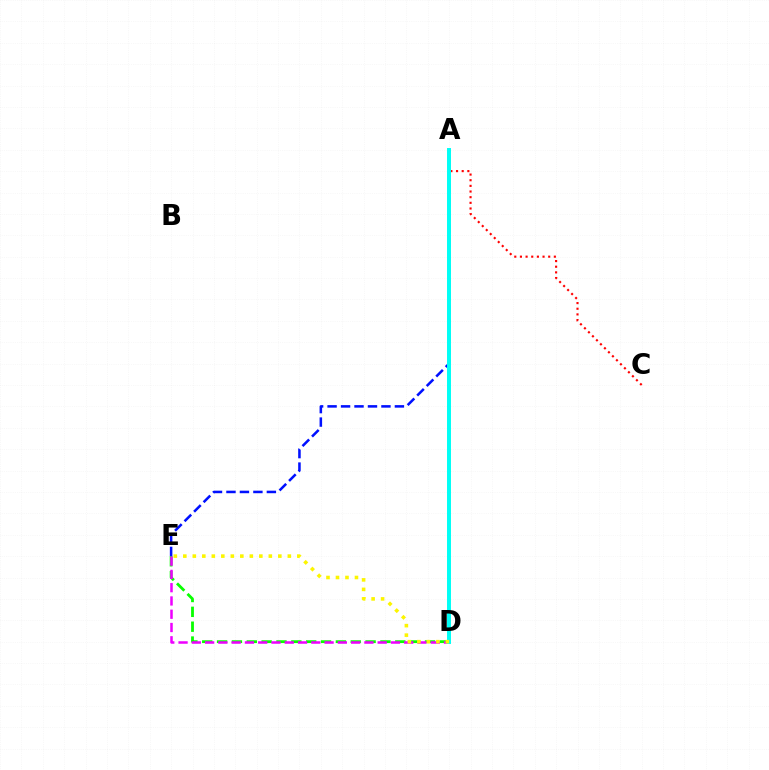{('D', 'E'): [{'color': '#08ff00', 'line_style': 'dashed', 'thickness': 2.02}, {'color': '#ee00ff', 'line_style': 'dashed', 'thickness': 1.8}, {'color': '#fcf500', 'line_style': 'dotted', 'thickness': 2.58}], ('A', 'C'): [{'color': '#ff0000', 'line_style': 'dotted', 'thickness': 1.54}], ('A', 'E'): [{'color': '#0010ff', 'line_style': 'dashed', 'thickness': 1.83}], ('A', 'D'): [{'color': '#00fff6', 'line_style': 'solid', 'thickness': 2.85}]}